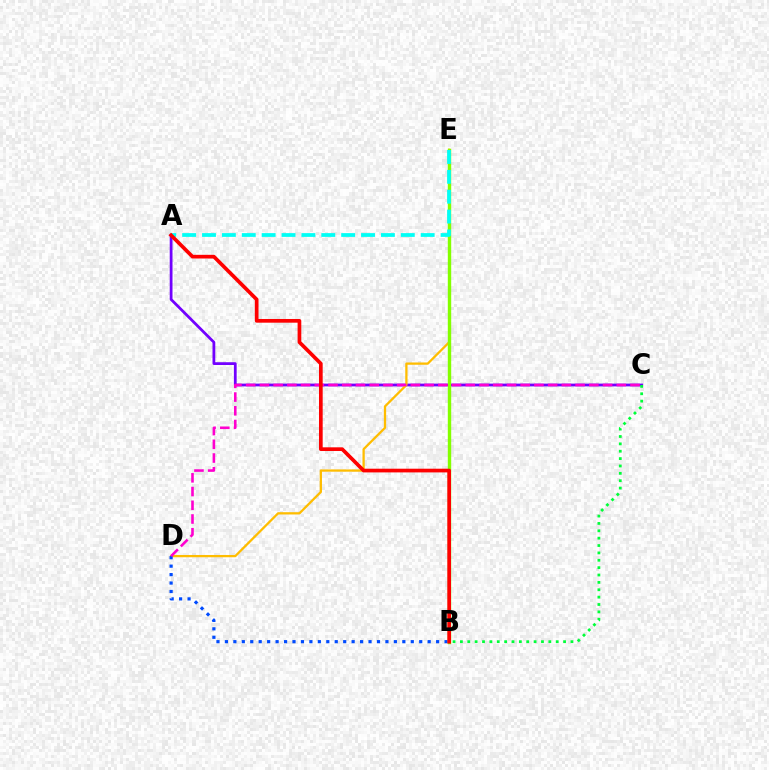{('A', 'C'): [{'color': '#7200ff', 'line_style': 'solid', 'thickness': 1.99}], ('D', 'E'): [{'color': '#ffbd00', 'line_style': 'solid', 'thickness': 1.64}], ('B', 'C'): [{'color': '#00ff39', 'line_style': 'dotted', 'thickness': 2.0}], ('B', 'D'): [{'color': '#004bff', 'line_style': 'dotted', 'thickness': 2.3}], ('B', 'E'): [{'color': '#84ff00', 'line_style': 'solid', 'thickness': 2.45}], ('C', 'D'): [{'color': '#ff00cf', 'line_style': 'dashed', 'thickness': 1.86}], ('A', 'E'): [{'color': '#00fff6', 'line_style': 'dashed', 'thickness': 2.7}], ('A', 'B'): [{'color': '#ff0000', 'line_style': 'solid', 'thickness': 2.66}]}